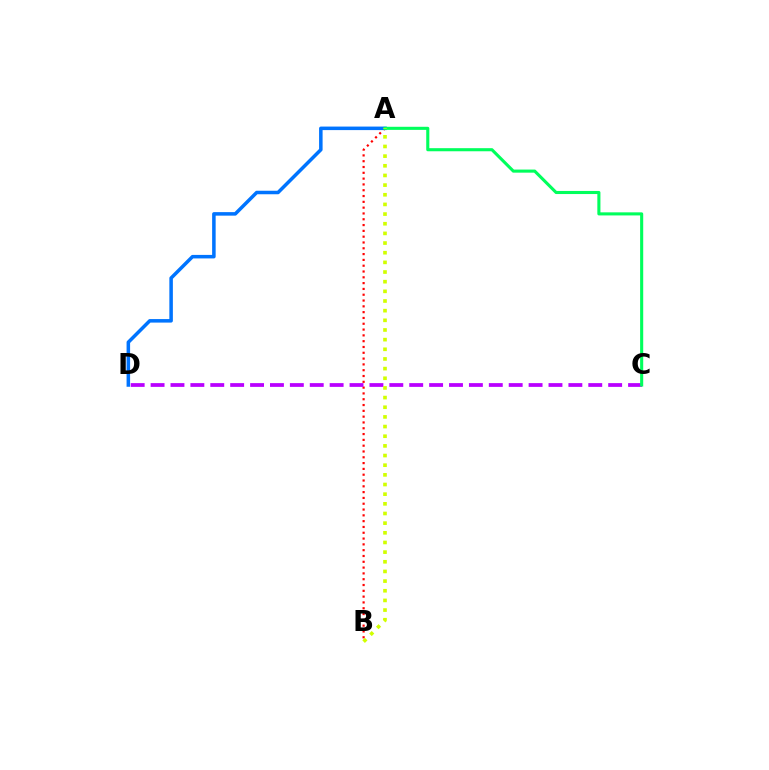{('A', 'B'): [{'color': '#ff0000', 'line_style': 'dotted', 'thickness': 1.58}, {'color': '#d1ff00', 'line_style': 'dotted', 'thickness': 2.62}], ('A', 'D'): [{'color': '#0074ff', 'line_style': 'solid', 'thickness': 2.53}], ('C', 'D'): [{'color': '#b900ff', 'line_style': 'dashed', 'thickness': 2.7}], ('A', 'C'): [{'color': '#00ff5c', 'line_style': 'solid', 'thickness': 2.22}]}